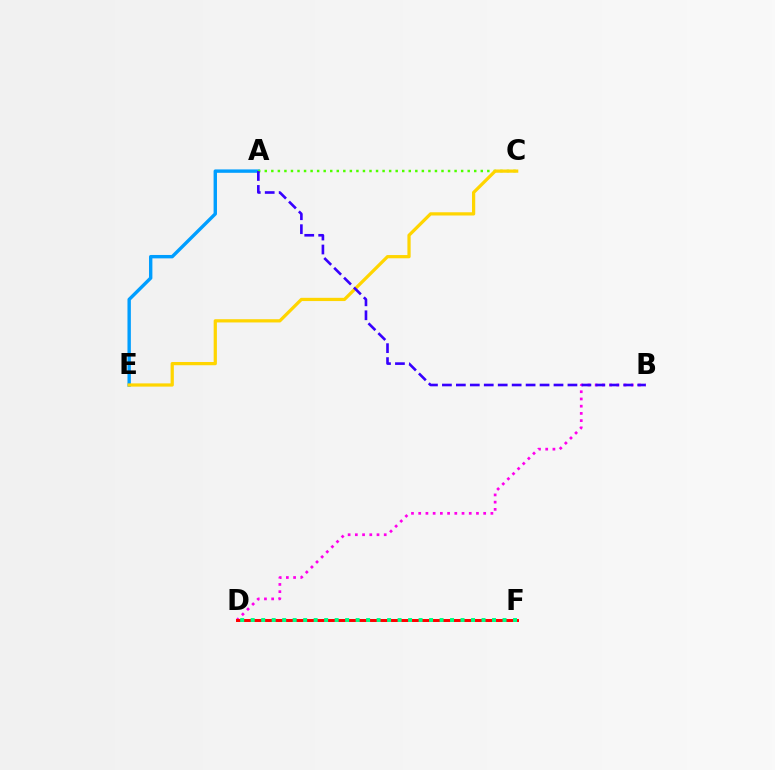{('A', 'E'): [{'color': '#009eff', 'line_style': 'solid', 'thickness': 2.44}], ('B', 'D'): [{'color': '#ff00ed', 'line_style': 'dotted', 'thickness': 1.96}], ('A', 'C'): [{'color': '#4fff00', 'line_style': 'dotted', 'thickness': 1.78}], ('C', 'E'): [{'color': '#ffd500', 'line_style': 'solid', 'thickness': 2.33}], ('D', 'F'): [{'color': '#ff0000', 'line_style': 'solid', 'thickness': 2.13}, {'color': '#00ff86', 'line_style': 'dotted', 'thickness': 2.85}], ('A', 'B'): [{'color': '#3700ff', 'line_style': 'dashed', 'thickness': 1.89}]}